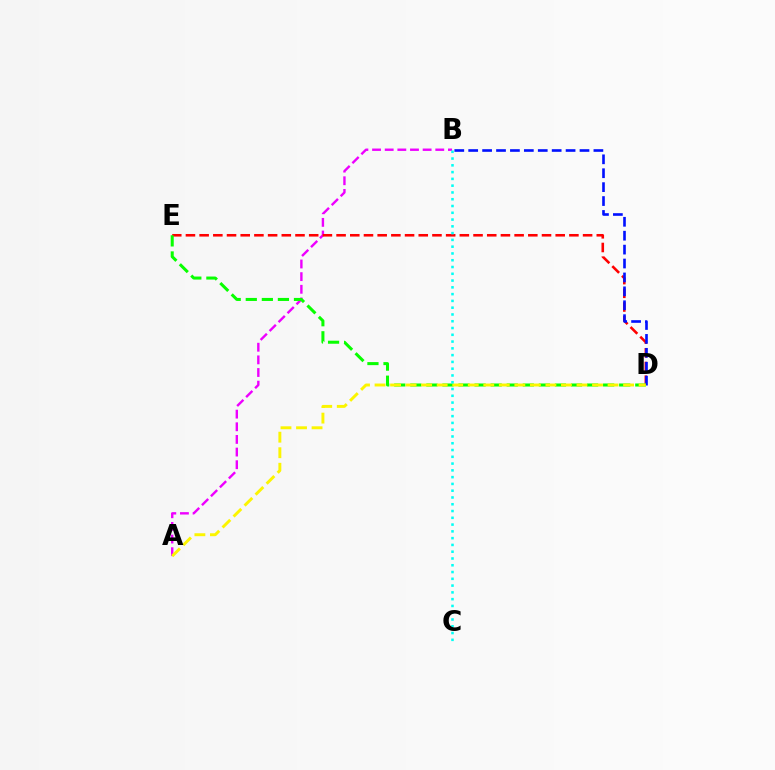{('A', 'B'): [{'color': '#ee00ff', 'line_style': 'dashed', 'thickness': 1.72}], ('D', 'E'): [{'color': '#ff0000', 'line_style': 'dashed', 'thickness': 1.86}, {'color': '#08ff00', 'line_style': 'dashed', 'thickness': 2.18}], ('B', 'D'): [{'color': '#0010ff', 'line_style': 'dashed', 'thickness': 1.89}], ('A', 'D'): [{'color': '#fcf500', 'line_style': 'dashed', 'thickness': 2.11}], ('B', 'C'): [{'color': '#00fff6', 'line_style': 'dotted', 'thickness': 1.84}]}